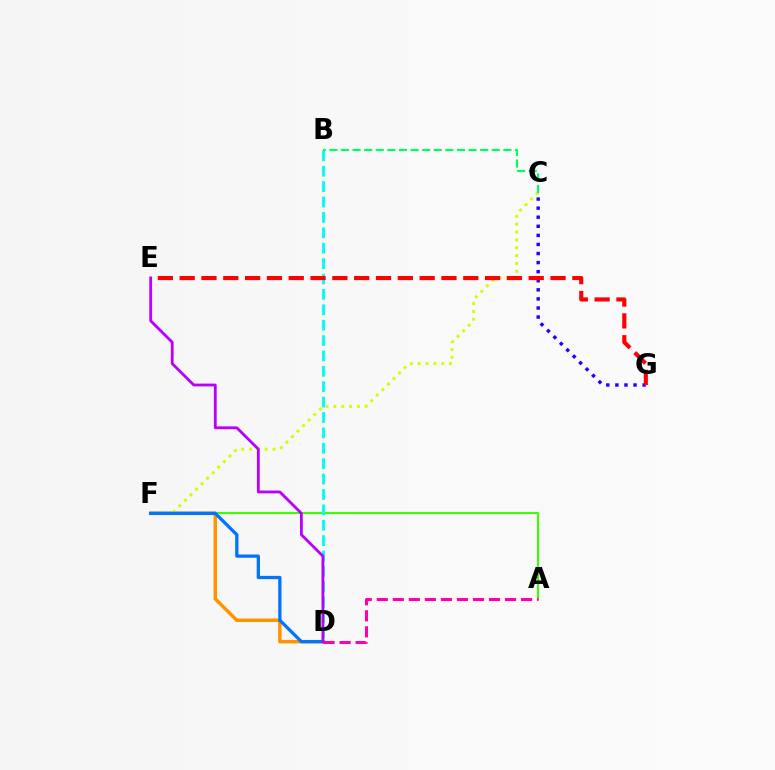{('D', 'F'): [{'color': '#ff9400', 'line_style': 'solid', 'thickness': 2.51}, {'color': '#0074ff', 'line_style': 'solid', 'thickness': 2.35}], ('A', 'F'): [{'color': '#3dff00', 'line_style': 'solid', 'thickness': 1.52}], ('C', 'G'): [{'color': '#2500ff', 'line_style': 'dotted', 'thickness': 2.47}], ('C', 'F'): [{'color': '#d1ff00', 'line_style': 'dotted', 'thickness': 2.13}], ('B', 'D'): [{'color': '#00fff6', 'line_style': 'dashed', 'thickness': 2.09}], ('E', 'G'): [{'color': '#ff0000', 'line_style': 'dashed', 'thickness': 2.96}], ('B', 'C'): [{'color': '#00ff5c', 'line_style': 'dashed', 'thickness': 1.58}], ('A', 'D'): [{'color': '#ff00ac', 'line_style': 'dashed', 'thickness': 2.18}], ('D', 'E'): [{'color': '#b900ff', 'line_style': 'solid', 'thickness': 2.02}]}